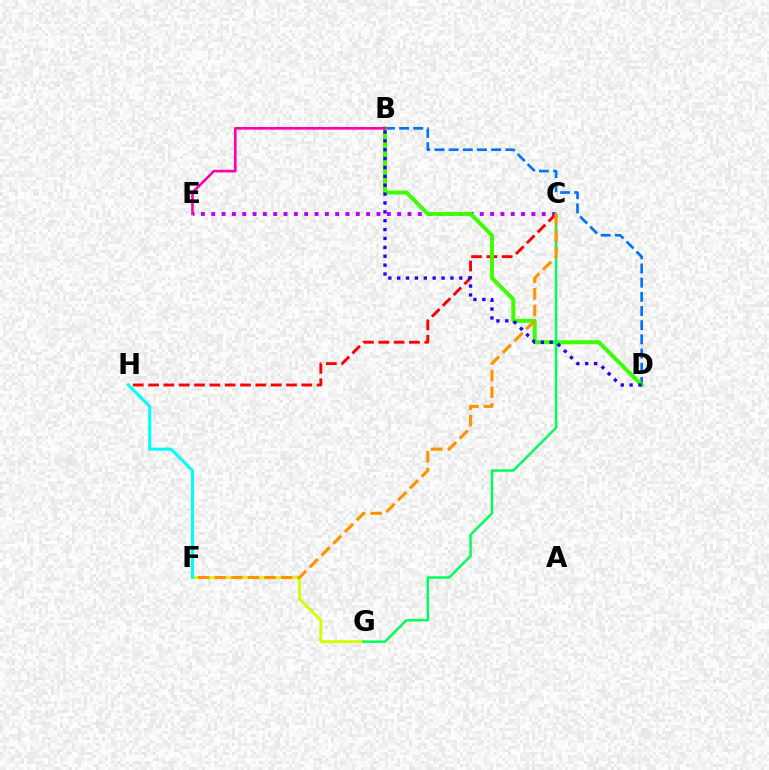{('C', 'E'): [{'color': '#b900ff', 'line_style': 'dotted', 'thickness': 2.81}], ('B', 'D'): [{'color': '#0074ff', 'line_style': 'dashed', 'thickness': 1.93}, {'color': '#3dff00', 'line_style': 'solid', 'thickness': 2.87}, {'color': '#2500ff', 'line_style': 'dotted', 'thickness': 2.41}], ('F', 'G'): [{'color': '#d1ff00', 'line_style': 'solid', 'thickness': 2.1}], ('C', 'H'): [{'color': '#ff0000', 'line_style': 'dashed', 'thickness': 2.08}], ('C', 'G'): [{'color': '#00ff5c', 'line_style': 'solid', 'thickness': 1.79}], ('C', 'F'): [{'color': '#ff9400', 'line_style': 'dashed', 'thickness': 2.26}], ('B', 'E'): [{'color': '#ff00ac', 'line_style': 'solid', 'thickness': 1.9}], ('F', 'H'): [{'color': '#00fff6', 'line_style': 'solid', 'thickness': 2.2}]}